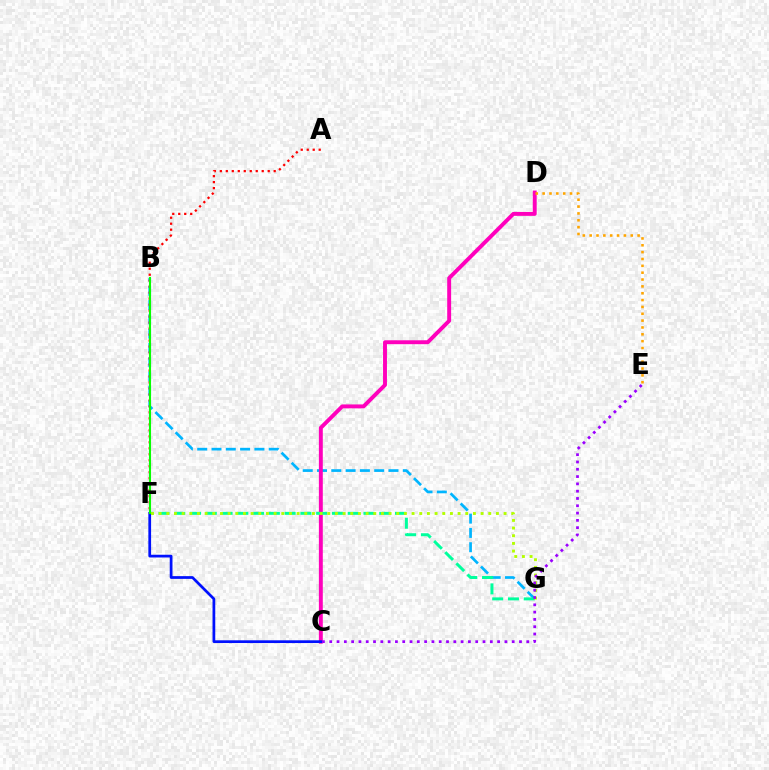{('B', 'G'): [{'color': '#00b5ff', 'line_style': 'dashed', 'thickness': 1.94}], ('C', 'D'): [{'color': '#ff00bd', 'line_style': 'solid', 'thickness': 2.82}], ('F', 'G'): [{'color': '#00ff9d', 'line_style': 'dashed', 'thickness': 2.14}, {'color': '#b3ff00', 'line_style': 'dotted', 'thickness': 2.08}], ('C', 'F'): [{'color': '#0010ff', 'line_style': 'solid', 'thickness': 1.97}], ('A', 'F'): [{'color': '#ff0000', 'line_style': 'dotted', 'thickness': 1.63}], ('B', 'F'): [{'color': '#08ff00', 'line_style': 'solid', 'thickness': 1.5}], ('C', 'E'): [{'color': '#9b00ff', 'line_style': 'dotted', 'thickness': 1.98}], ('D', 'E'): [{'color': '#ffa500', 'line_style': 'dotted', 'thickness': 1.86}]}